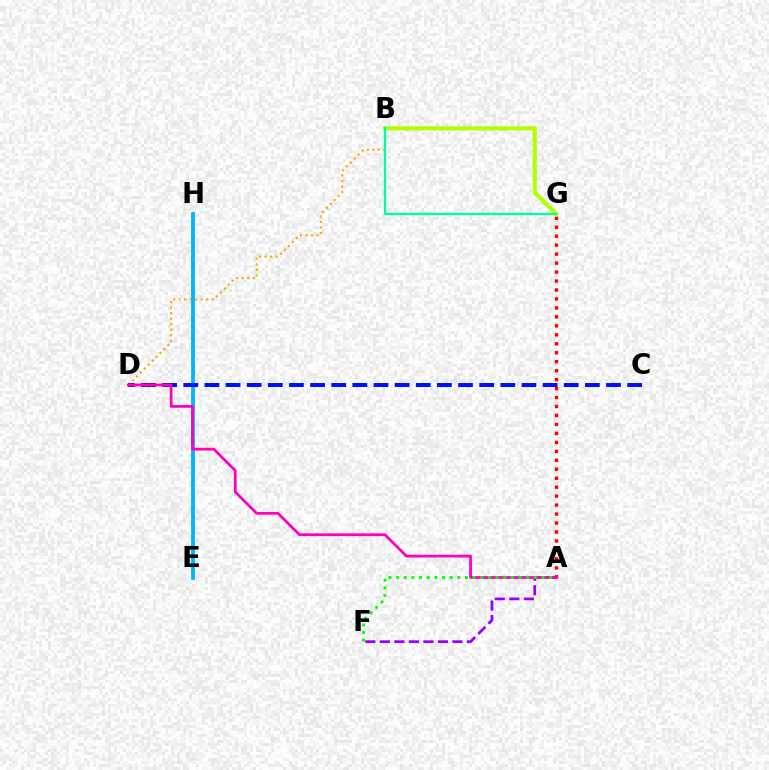{('B', 'D'): [{'color': '#ffa500', 'line_style': 'dotted', 'thickness': 1.5}], ('E', 'H'): [{'color': '#00b5ff', 'line_style': 'solid', 'thickness': 2.76}], ('A', 'F'): [{'color': '#9b00ff', 'line_style': 'dashed', 'thickness': 1.97}, {'color': '#08ff00', 'line_style': 'dotted', 'thickness': 2.08}], ('A', 'G'): [{'color': '#ff0000', 'line_style': 'dotted', 'thickness': 2.44}], ('C', 'D'): [{'color': '#0010ff', 'line_style': 'dashed', 'thickness': 2.87}], ('A', 'D'): [{'color': '#ff00bd', 'line_style': 'solid', 'thickness': 1.99}], ('B', 'G'): [{'color': '#b3ff00', 'line_style': 'solid', 'thickness': 2.95}, {'color': '#00ff9d', 'line_style': 'solid', 'thickness': 1.65}]}